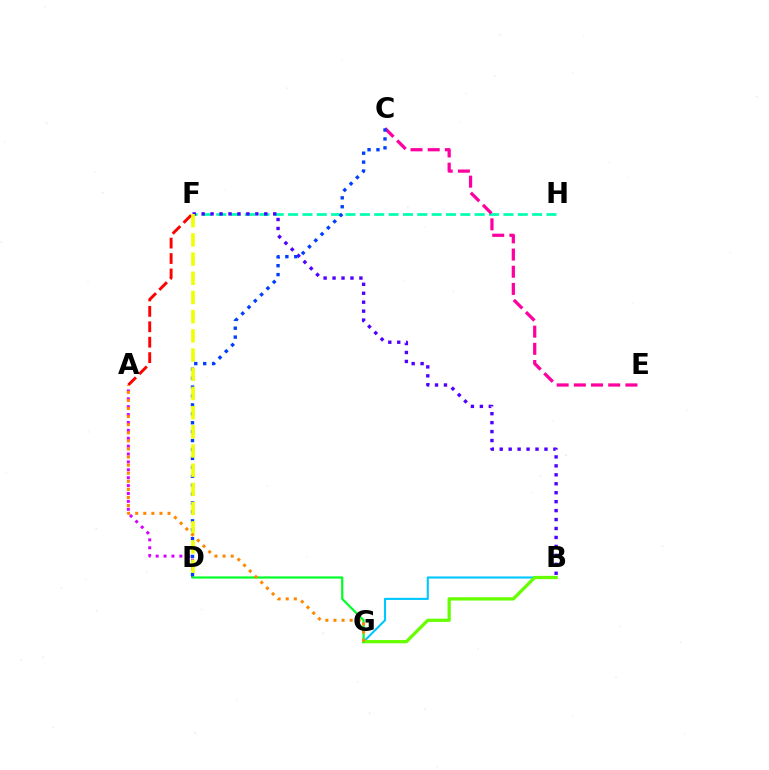{('F', 'H'): [{'color': '#00ffaf', 'line_style': 'dashed', 'thickness': 1.95}], ('C', 'E'): [{'color': '#ff00a0', 'line_style': 'dashed', 'thickness': 2.34}], ('B', 'G'): [{'color': '#00c7ff', 'line_style': 'solid', 'thickness': 1.52}, {'color': '#66ff00', 'line_style': 'solid', 'thickness': 2.35}], ('B', 'F'): [{'color': '#4f00ff', 'line_style': 'dotted', 'thickness': 2.43}], ('A', 'D'): [{'color': '#d600ff', 'line_style': 'dotted', 'thickness': 2.14}], ('C', 'D'): [{'color': '#003fff', 'line_style': 'dotted', 'thickness': 2.42}], ('A', 'F'): [{'color': '#ff0000', 'line_style': 'dashed', 'thickness': 2.1}], ('D', 'F'): [{'color': '#eeff00', 'line_style': 'dashed', 'thickness': 2.61}], ('D', 'G'): [{'color': '#00ff27', 'line_style': 'solid', 'thickness': 1.59}], ('A', 'G'): [{'color': '#ff8800', 'line_style': 'dotted', 'thickness': 2.2}]}